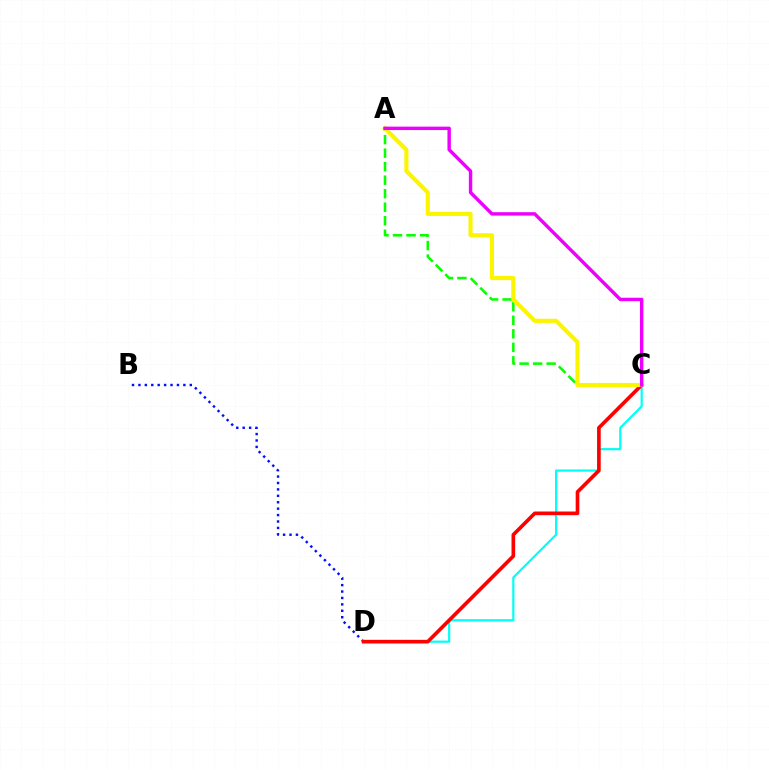{('A', 'C'): [{'color': '#08ff00', 'line_style': 'dashed', 'thickness': 1.84}, {'color': '#fcf500', 'line_style': 'solid', 'thickness': 2.97}, {'color': '#ee00ff', 'line_style': 'solid', 'thickness': 2.46}], ('C', 'D'): [{'color': '#00fff6', 'line_style': 'solid', 'thickness': 1.58}, {'color': '#ff0000', 'line_style': 'solid', 'thickness': 2.63}], ('B', 'D'): [{'color': '#0010ff', 'line_style': 'dotted', 'thickness': 1.74}]}